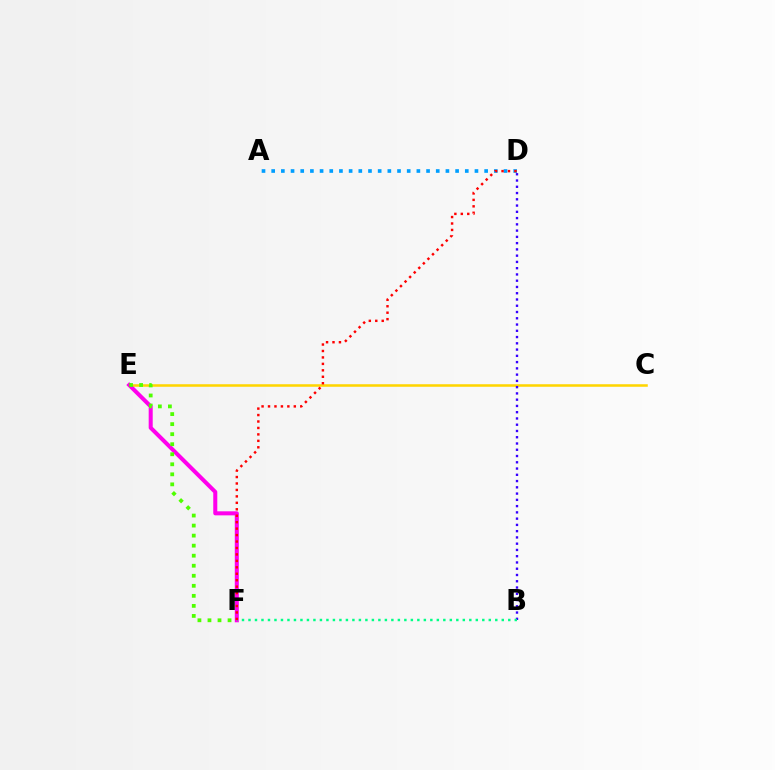{('C', 'E'): [{'color': '#ffd500', 'line_style': 'solid', 'thickness': 1.83}], ('E', 'F'): [{'color': '#ff00ed', 'line_style': 'solid', 'thickness': 2.9}, {'color': '#4fff00', 'line_style': 'dotted', 'thickness': 2.73}], ('A', 'D'): [{'color': '#009eff', 'line_style': 'dotted', 'thickness': 2.63}], ('B', 'D'): [{'color': '#3700ff', 'line_style': 'dotted', 'thickness': 1.7}], ('B', 'F'): [{'color': '#00ff86', 'line_style': 'dotted', 'thickness': 1.76}], ('D', 'F'): [{'color': '#ff0000', 'line_style': 'dotted', 'thickness': 1.75}]}